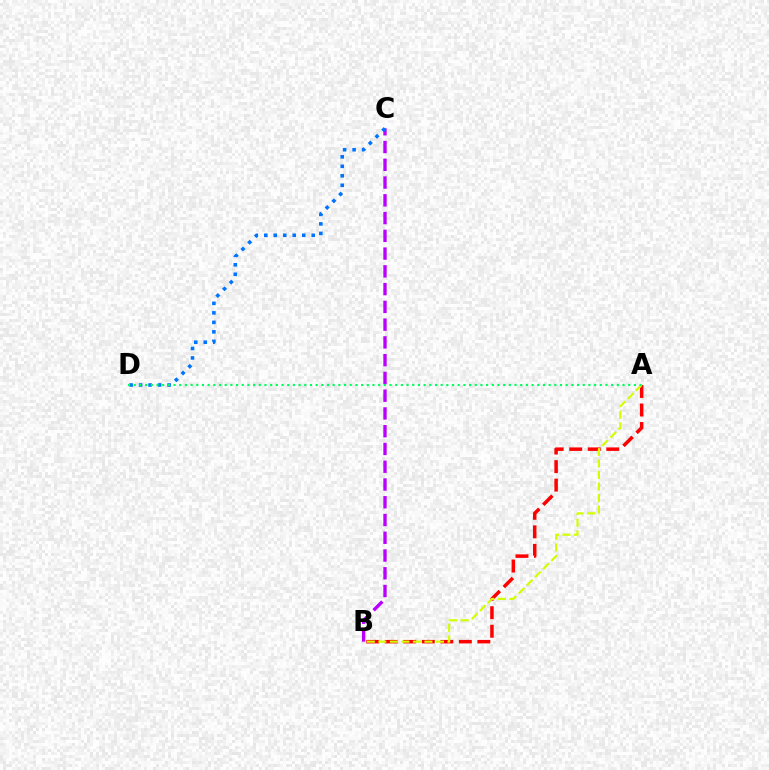{('B', 'C'): [{'color': '#b900ff', 'line_style': 'dashed', 'thickness': 2.41}], ('C', 'D'): [{'color': '#0074ff', 'line_style': 'dotted', 'thickness': 2.58}], ('A', 'B'): [{'color': '#ff0000', 'line_style': 'dashed', 'thickness': 2.52}, {'color': '#d1ff00', 'line_style': 'dashed', 'thickness': 1.57}], ('A', 'D'): [{'color': '#00ff5c', 'line_style': 'dotted', 'thickness': 1.54}]}